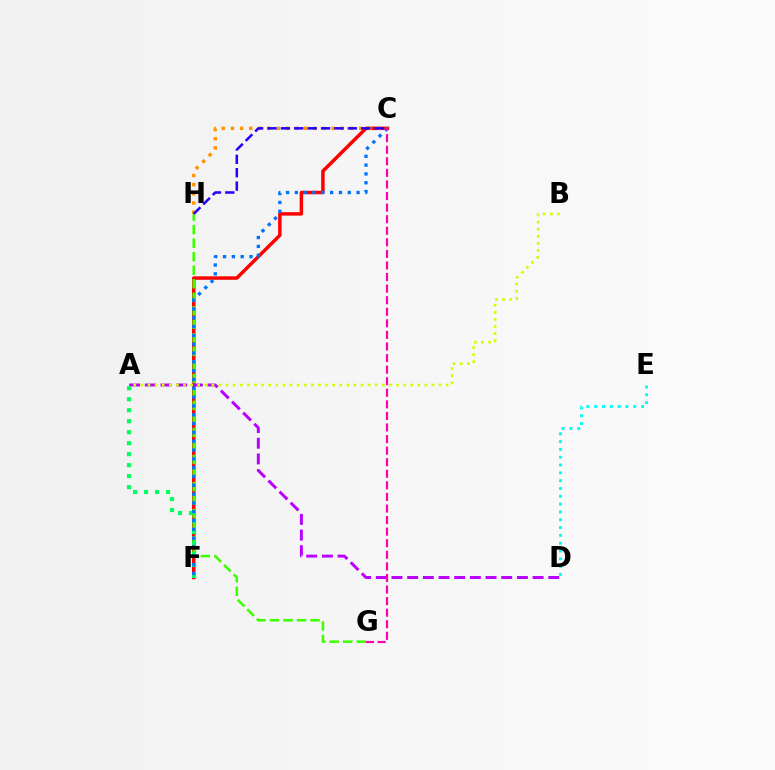{('C', 'F'): [{'color': '#ff0000', 'line_style': 'solid', 'thickness': 2.5}, {'color': '#0074ff', 'line_style': 'dotted', 'thickness': 2.4}], ('C', 'H'): [{'color': '#ff9400', 'line_style': 'dotted', 'thickness': 2.49}, {'color': '#2500ff', 'line_style': 'dashed', 'thickness': 1.82}], ('D', 'E'): [{'color': '#00fff6', 'line_style': 'dotted', 'thickness': 2.12}], ('G', 'H'): [{'color': '#3dff00', 'line_style': 'dashed', 'thickness': 1.84}], ('A', 'D'): [{'color': '#b900ff', 'line_style': 'dashed', 'thickness': 2.13}], ('A', 'F'): [{'color': '#00ff5c', 'line_style': 'dotted', 'thickness': 2.99}], ('A', 'B'): [{'color': '#d1ff00', 'line_style': 'dotted', 'thickness': 1.93}], ('C', 'G'): [{'color': '#ff00ac', 'line_style': 'dashed', 'thickness': 1.57}]}